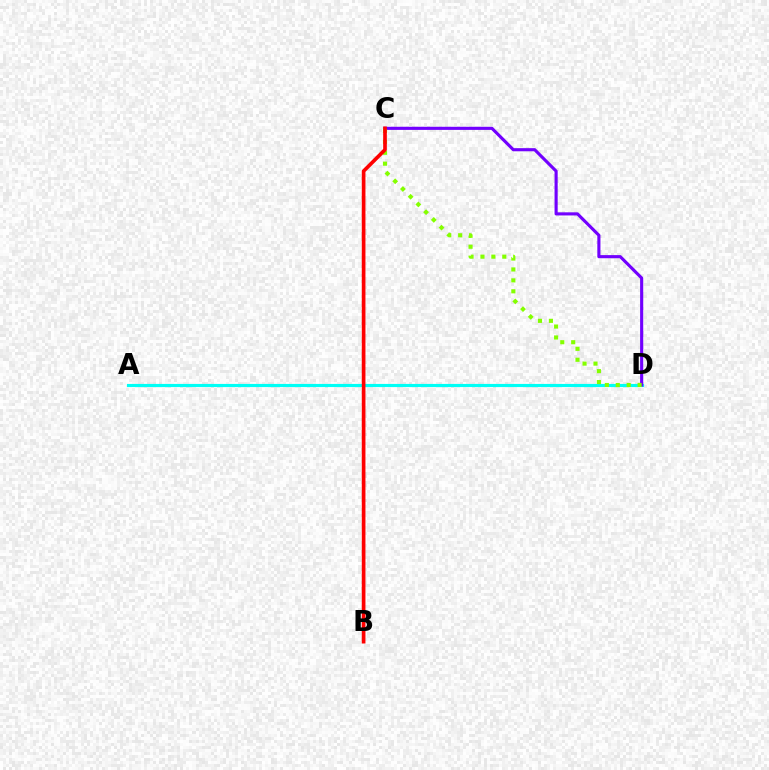{('A', 'D'): [{'color': '#00fff6', 'line_style': 'solid', 'thickness': 2.27}], ('C', 'D'): [{'color': '#7200ff', 'line_style': 'solid', 'thickness': 2.25}, {'color': '#84ff00', 'line_style': 'dotted', 'thickness': 2.97}], ('B', 'C'): [{'color': '#ff0000', 'line_style': 'solid', 'thickness': 2.64}]}